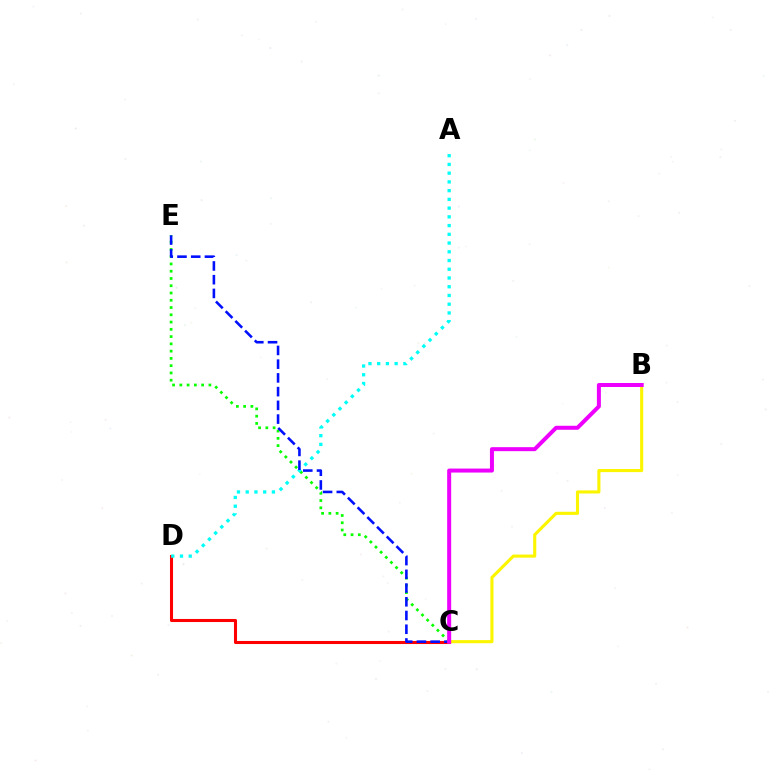{('C', 'D'): [{'color': '#ff0000', 'line_style': 'solid', 'thickness': 2.2}], ('C', 'E'): [{'color': '#08ff00', 'line_style': 'dotted', 'thickness': 1.97}, {'color': '#0010ff', 'line_style': 'dashed', 'thickness': 1.87}], ('A', 'D'): [{'color': '#00fff6', 'line_style': 'dotted', 'thickness': 2.37}], ('B', 'C'): [{'color': '#fcf500', 'line_style': 'solid', 'thickness': 2.24}, {'color': '#ee00ff', 'line_style': 'solid', 'thickness': 2.88}]}